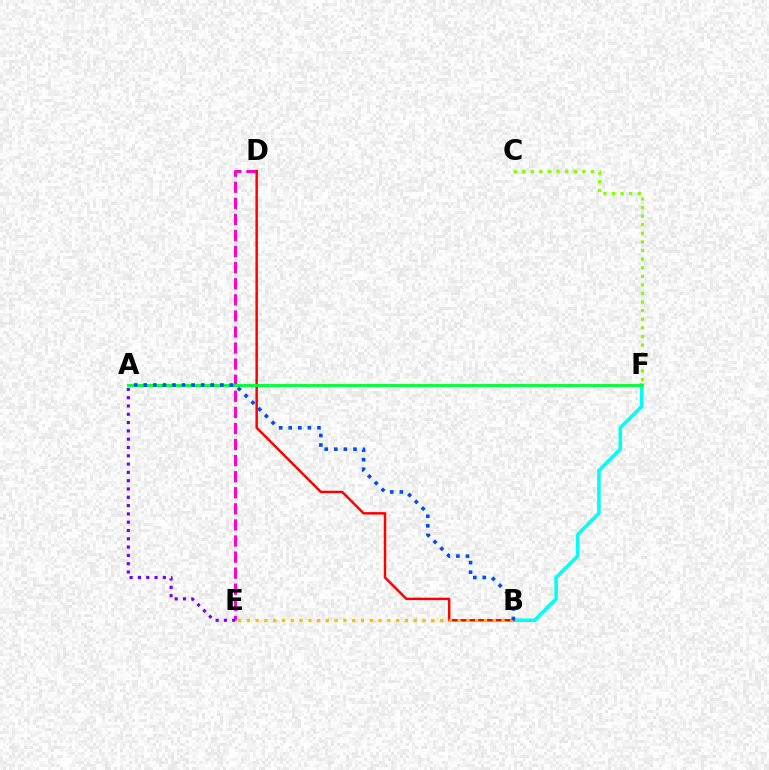{('B', 'F'): [{'color': '#00fff6', 'line_style': 'solid', 'thickness': 2.55}], ('D', 'E'): [{'color': '#ff00cf', 'line_style': 'dashed', 'thickness': 2.18}], ('B', 'D'): [{'color': '#ff0000', 'line_style': 'solid', 'thickness': 1.77}], ('A', 'F'): [{'color': '#00ff39', 'line_style': 'solid', 'thickness': 2.07}], ('B', 'E'): [{'color': '#ffbd00', 'line_style': 'dotted', 'thickness': 2.39}], ('A', 'E'): [{'color': '#7200ff', 'line_style': 'dotted', 'thickness': 2.26}], ('C', 'F'): [{'color': '#84ff00', 'line_style': 'dotted', 'thickness': 2.34}], ('A', 'B'): [{'color': '#004bff', 'line_style': 'dotted', 'thickness': 2.6}]}